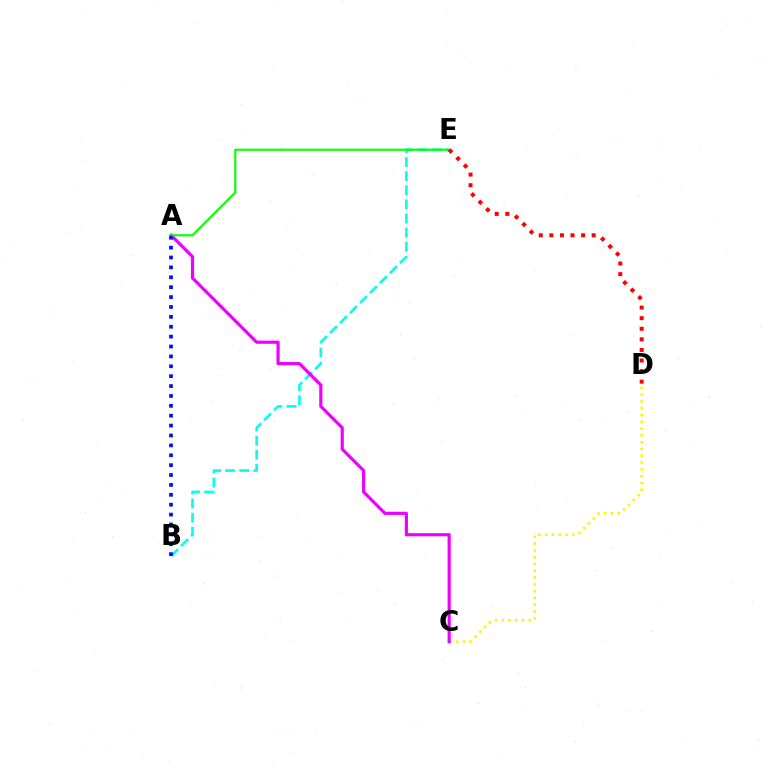{('B', 'E'): [{'color': '#00fff6', 'line_style': 'dashed', 'thickness': 1.92}], ('C', 'D'): [{'color': '#fcf500', 'line_style': 'dotted', 'thickness': 1.85}], ('A', 'C'): [{'color': '#ee00ff', 'line_style': 'solid', 'thickness': 2.29}], ('A', 'E'): [{'color': '#08ff00', 'line_style': 'solid', 'thickness': 1.54}], ('D', 'E'): [{'color': '#ff0000', 'line_style': 'dotted', 'thickness': 2.88}], ('A', 'B'): [{'color': '#0010ff', 'line_style': 'dotted', 'thickness': 2.69}]}